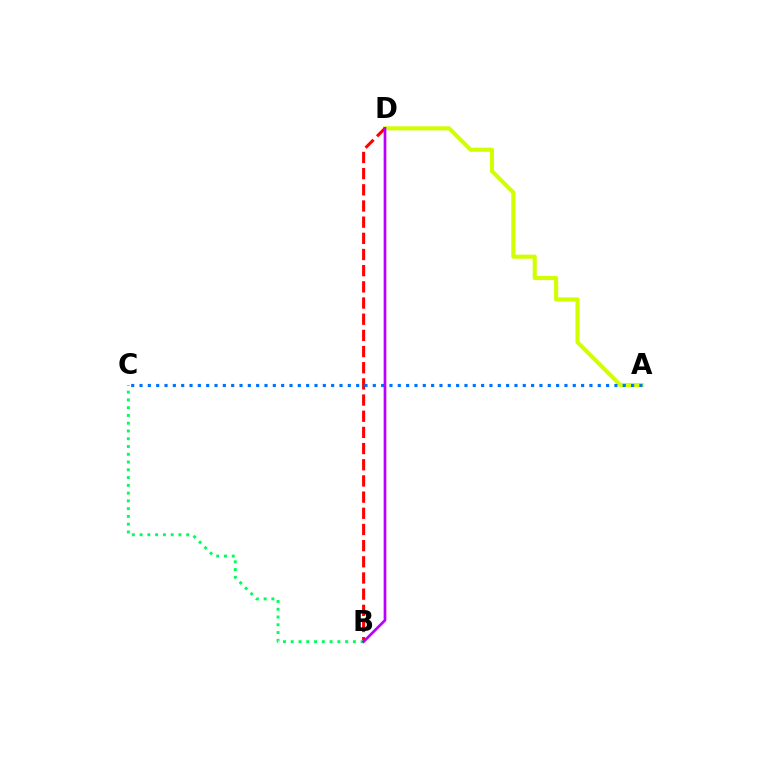{('A', 'D'): [{'color': '#d1ff00', 'line_style': 'solid', 'thickness': 2.94}], ('B', 'D'): [{'color': '#ff0000', 'line_style': 'dashed', 'thickness': 2.2}, {'color': '#b900ff', 'line_style': 'solid', 'thickness': 1.94}], ('A', 'C'): [{'color': '#0074ff', 'line_style': 'dotted', 'thickness': 2.26}], ('B', 'C'): [{'color': '#00ff5c', 'line_style': 'dotted', 'thickness': 2.11}]}